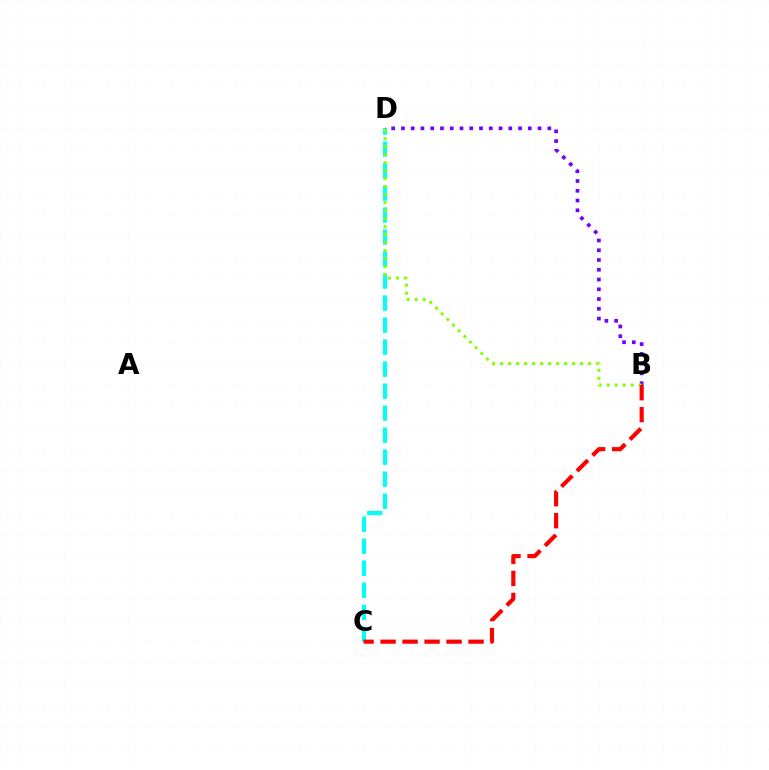{('C', 'D'): [{'color': '#00fff6', 'line_style': 'dashed', 'thickness': 2.99}], ('B', 'D'): [{'color': '#7200ff', 'line_style': 'dotted', 'thickness': 2.65}, {'color': '#84ff00', 'line_style': 'dotted', 'thickness': 2.17}], ('B', 'C'): [{'color': '#ff0000', 'line_style': 'dashed', 'thickness': 2.99}]}